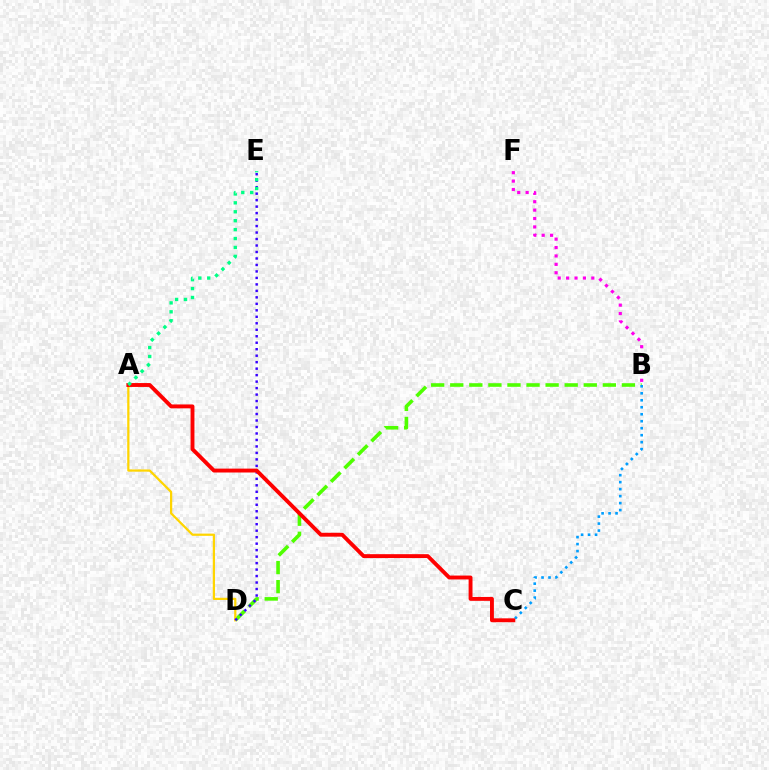{('B', 'D'): [{'color': '#4fff00', 'line_style': 'dashed', 'thickness': 2.59}], ('A', 'D'): [{'color': '#ffd500', 'line_style': 'solid', 'thickness': 1.61}], ('D', 'E'): [{'color': '#3700ff', 'line_style': 'dotted', 'thickness': 1.76}], ('B', 'F'): [{'color': '#ff00ed', 'line_style': 'dotted', 'thickness': 2.28}], ('B', 'C'): [{'color': '#009eff', 'line_style': 'dotted', 'thickness': 1.9}], ('A', 'C'): [{'color': '#ff0000', 'line_style': 'solid', 'thickness': 2.8}], ('A', 'E'): [{'color': '#00ff86', 'line_style': 'dotted', 'thickness': 2.42}]}